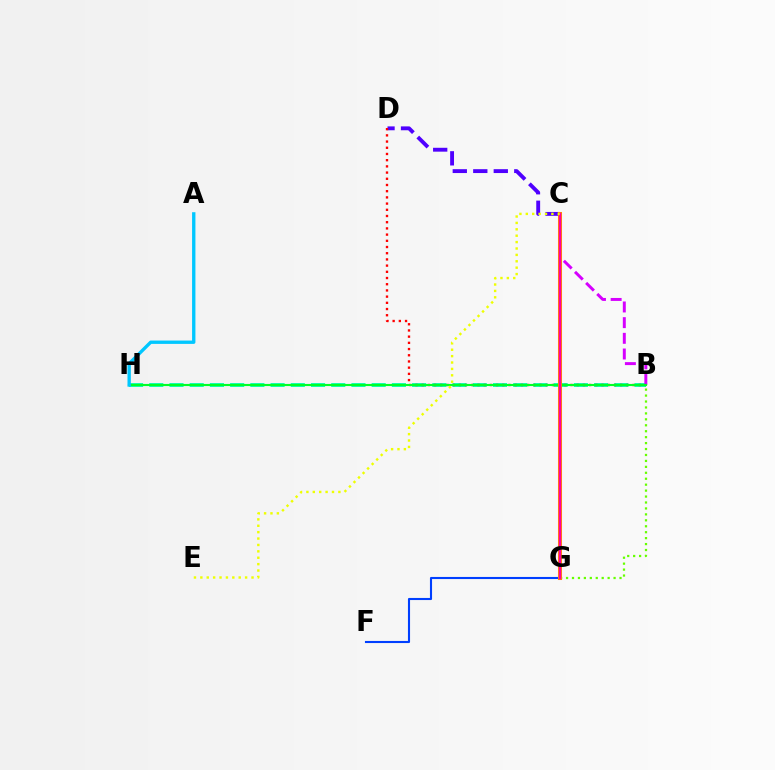{('C', 'D'): [{'color': '#4f00ff', 'line_style': 'dashed', 'thickness': 2.78}], ('B', 'H'): [{'color': '#00ffaf', 'line_style': 'dashed', 'thickness': 2.75}, {'color': '#00ff27', 'line_style': 'solid', 'thickness': 1.54}], ('B', 'D'): [{'color': '#ff0000', 'line_style': 'dotted', 'thickness': 1.69}], ('B', 'C'): [{'color': '#d600ff', 'line_style': 'dashed', 'thickness': 2.13}], ('B', 'G'): [{'color': '#66ff00', 'line_style': 'dotted', 'thickness': 1.61}], ('F', 'G'): [{'color': '#003fff', 'line_style': 'solid', 'thickness': 1.51}], ('C', 'G'): [{'color': '#ff8800', 'line_style': 'solid', 'thickness': 2.91}, {'color': '#ff00a0', 'line_style': 'solid', 'thickness': 1.69}], ('C', 'E'): [{'color': '#eeff00', 'line_style': 'dotted', 'thickness': 1.74}], ('A', 'H'): [{'color': '#00c7ff', 'line_style': 'solid', 'thickness': 2.41}]}